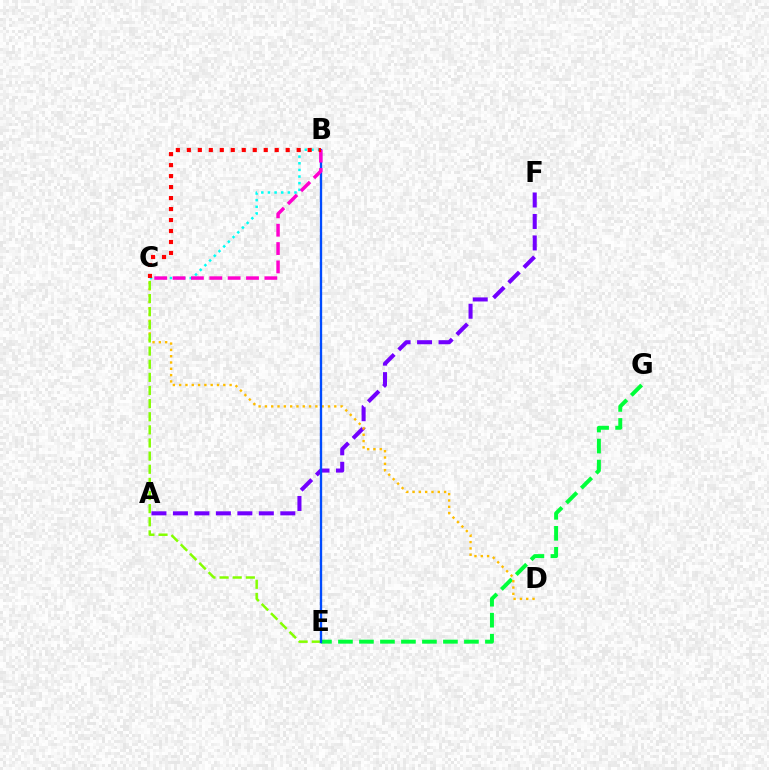{('E', 'G'): [{'color': '#00ff39', 'line_style': 'dashed', 'thickness': 2.85}], ('B', 'C'): [{'color': '#00fff6', 'line_style': 'dotted', 'thickness': 1.8}, {'color': '#ff00cf', 'line_style': 'dashed', 'thickness': 2.49}, {'color': '#ff0000', 'line_style': 'dotted', 'thickness': 2.98}], ('A', 'F'): [{'color': '#7200ff', 'line_style': 'dashed', 'thickness': 2.92}], ('C', 'D'): [{'color': '#ffbd00', 'line_style': 'dotted', 'thickness': 1.71}], ('C', 'E'): [{'color': '#84ff00', 'line_style': 'dashed', 'thickness': 1.78}], ('B', 'E'): [{'color': '#004bff', 'line_style': 'solid', 'thickness': 1.68}]}